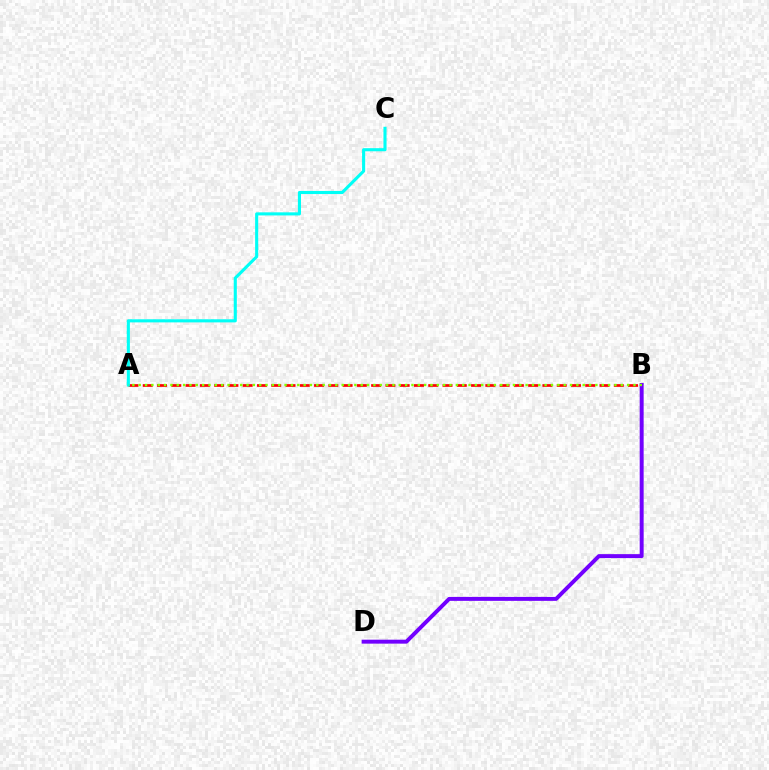{('A', 'B'): [{'color': '#ff0000', 'line_style': 'dashed', 'thickness': 1.94}, {'color': '#84ff00', 'line_style': 'dotted', 'thickness': 1.72}], ('A', 'C'): [{'color': '#00fff6', 'line_style': 'solid', 'thickness': 2.23}], ('B', 'D'): [{'color': '#7200ff', 'line_style': 'solid', 'thickness': 2.84}]}